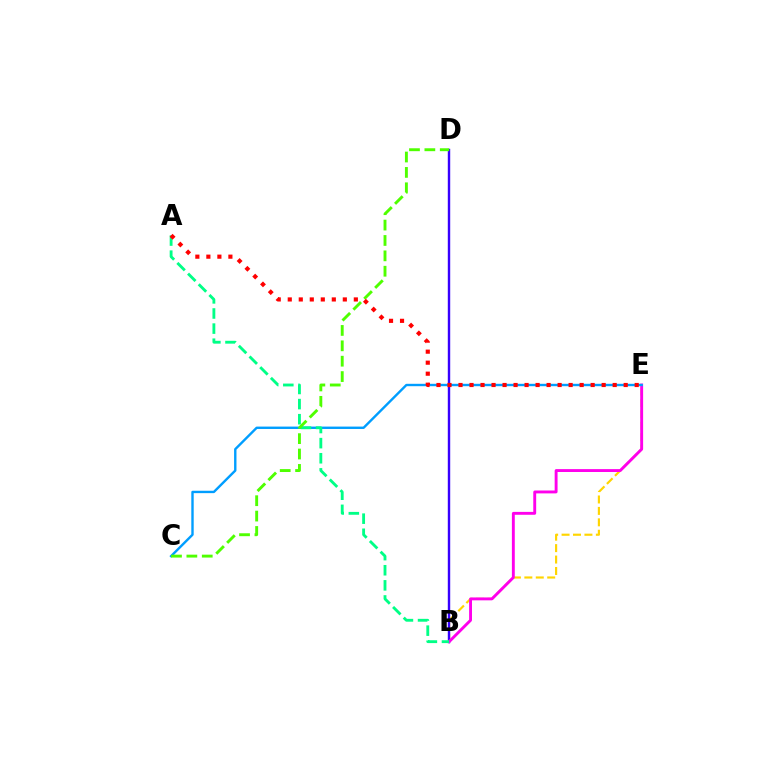{('B', 'E'): [{'color': '#ffd500', 'line_style': 'dashed', 'thickness': 1.55}, {'color': '#ff00ed', 'line_style': 'solid', 'thickness': 2.08}], ('B', 'D'): [{'color': '#3700ff', 'line_style': 'solid', 'thickness': 1.74}], ('C', 'E'): [{'color': '#009eff', 'line_style': 'solid', 'thickness': 1.72}], ('A', 'B'): [{'color': '#00ff86', 'line_style': 'dashed', 'thickness': 2.05}], ('C', 'D'): [{'color': '#4fff00', 'line_style': 'dashed', 'thickness': 2.09}], ('A', 'E'): [{'color': '#ff0000', 'line_style': 'dotted', 'thickness': 2.99}]}